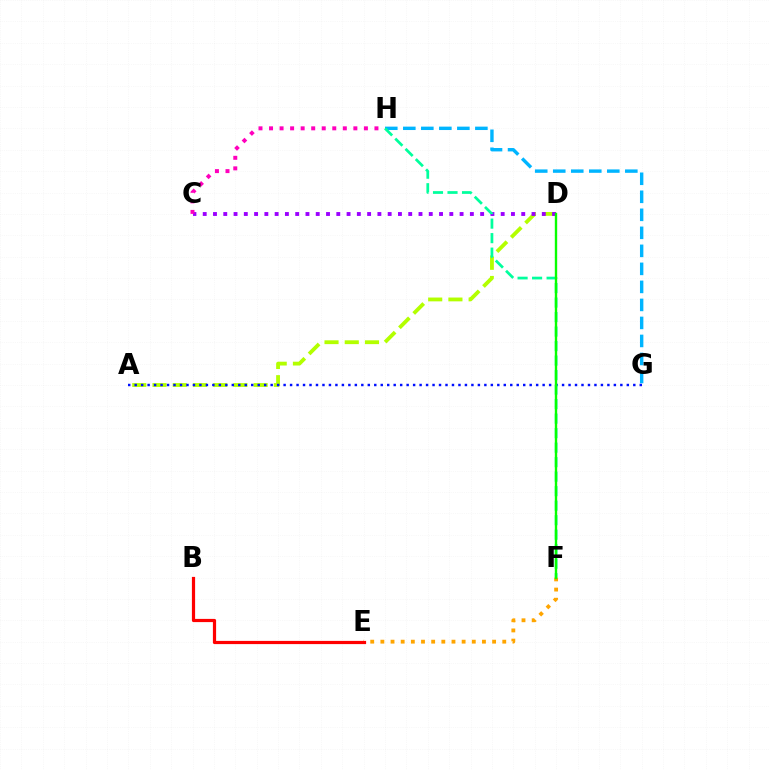{('A', 'D'): [{'color': '#b3ff00', 'line_style': 'dashed', 'thickness': 2.75}], ('G', 'H'): [{'color': '#00b5ff', 'line_style': 'dashed', 'thickness': 2.45}], ('C', 'D'): [{'color': '#9b00ff', 'line_style': 'dotted', 'thickness': 2.79}], ('E', 'F'): [{'color': '#ffa500', 'line_style': 'dotted', 'thickness': 2.76}], ('B', 'E'): [{'color': '#ff0000', 'line_style': 'solid', 'thickness': 2.31}], ('A', 'G'): [{'color': '#0010ff', 'line_style': 'dotted', 'thickness': 1.76}], ('F', 'H'): [{'color': '#00ff9d', 'line_style': 'dashed', 'thickness': 1.97}], ('D', 'F'): [{'color': '#08ff00', 'line_style': 'solid', 'thickness': 1.71}], ('C', 'H'): [{'color': '#ff00bd', 'line_style': 'dotted', 'thickness': 2.86}]}